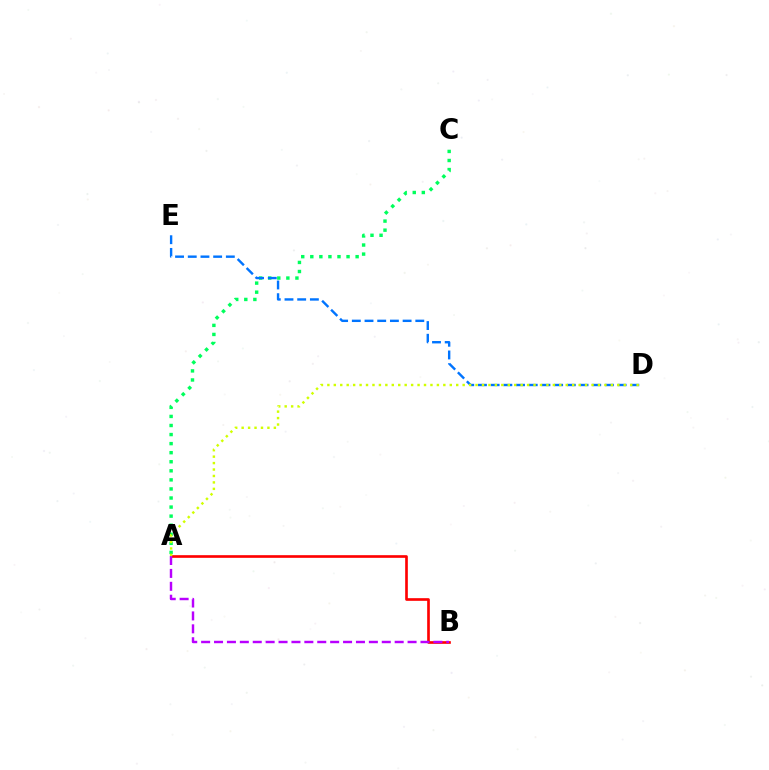{('A', 'B'): [{'color': '#ff0000', 'line_style': 'solid', 'thickness': 1.91}, {'color': '#b900ff', 'line_style': 'dashed', 'thickness': 1.75}], ('A', 'C'): [{'color': '#00ff5c', 'line_style': 'dotted', 'thickness': 2.46}], ('D', 'E'): [{'color': '#0074ff', 'line_style': 'dashed', 'thickness': 1.73}], ('A', 'D'): [{'color': '#d1ff00', 'line_style': 'dotted', 'thickness': 1.75}]}